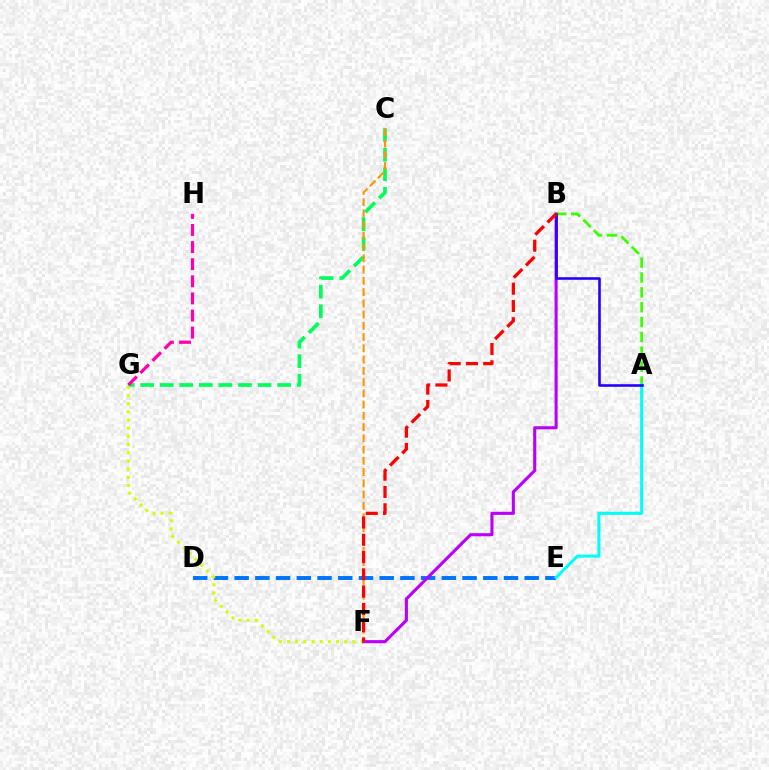{('D', 'E'): [{'color': '#0074ff', 'line_style': 'dashed', 'thickness': 2.81}], ('C', 'G'): [{'color': '#00ff5c', 'line_style': 'dashed', 'thickness': 2.66}], ('F', 'G'): [{'color': '#d1ff00', 'line_style': 'dotted', 'thickness': 2.22}], ('B', 'F'): [{'color': '#b900ff', 'line_style': 'solid', 'thickness': 2.22}, {'color': '#ff0000', 'line_style': 'dashed', 'thickness': 2.35}], ('A', 'B'): [{'color': '#3dff00', 'line_style': 'dashed', 'thickness': 2.02}, {'color': '#2500ff', 'line_style': 'solid', 'thickness': 1.87}], ('C', 'F'): [{'color': '#ff9400', 'line_style': 'dashed', 'thickness': 1.53}], ('G', 'H'): [{'color': '#ff00ac', 'line_style': 'dashed', 'thickness': 2.32}], ('A', 'E'): [{'color': '#00fff6', 'line_style': 'solid', 'thickness': 2.2}]}